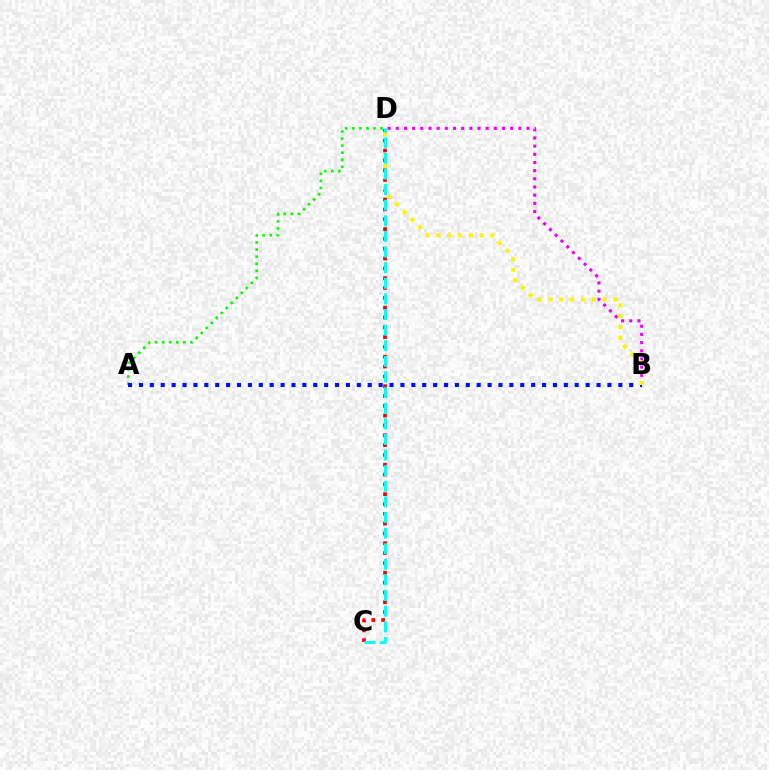{('C', 'D'): [{'color': '#ff0000', 'line_style': 'dotted', 'thickness': 2.67}, {'color': '#00fff6', 'line_style': 'dashed', 'thickness': 2.12}], ('A', 'D'): [{'color': '#08ff00', 'line_style': 'dotted', 'thickness': 1.92}], ('A', 'B'): [{'color': '#0010ff', 'line_style': 'dotted', 'thickness': 2.96}], ('B', 'D'): [{'color': '#ee00ff', 'line_style': 'dotted', 'thickness': 2.22}, {'color': '#fcf500', 'line_style': 'dotted', 'thickness': 2.94}]}